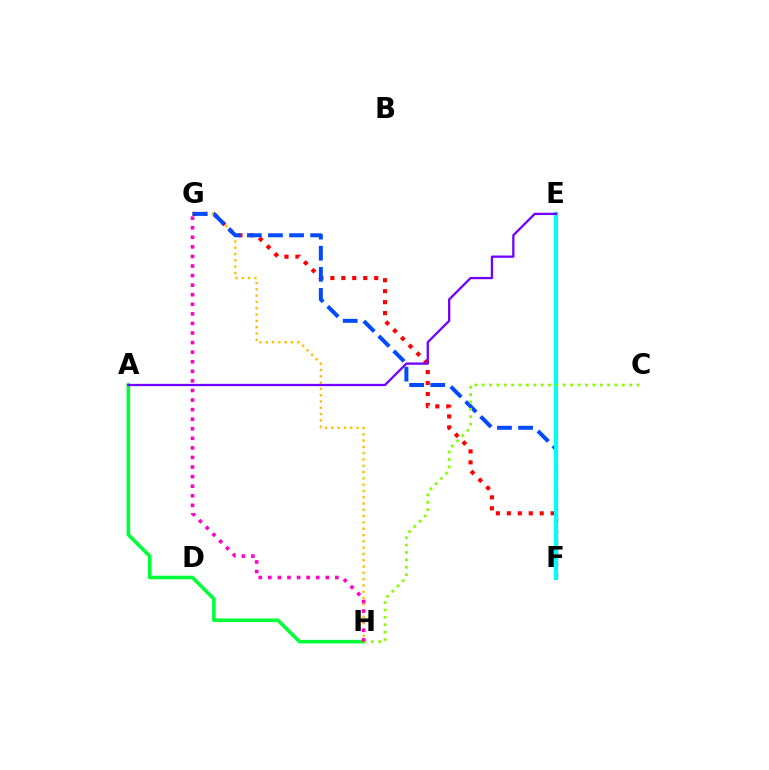{('A', 'H'): [{'color': '#00ff39', 'line_style': 'solid', 'thickness': 2.58}], ('F', 'G'): [{'color': '#ff0000', 'line_style': 'dotted', 'thickness': 2.98}, {'color': '#004bff', 'line_style': 'dashed', 'thickness': 2.87}], ('G', 'H'): [{'color': '#ffbd00', 'line_style': 'dotted', 'thickness': 1.71}, {'color': '#ff00cf', 'line_style': 'dotted', 'thickness': 2.6}], ('E', 'F'): [{'color': '#00fff6', 'line_style': 'solid', 'thickness': 2.99}], ('C', 'H'): [{'color': '#84ff00', 'line_style': 'dotted', 'thickness': 2.0}], ('A', 'E'): [{'color': '#7200ff', 'line_style': 'solid', 'thickness': 1.65}]}